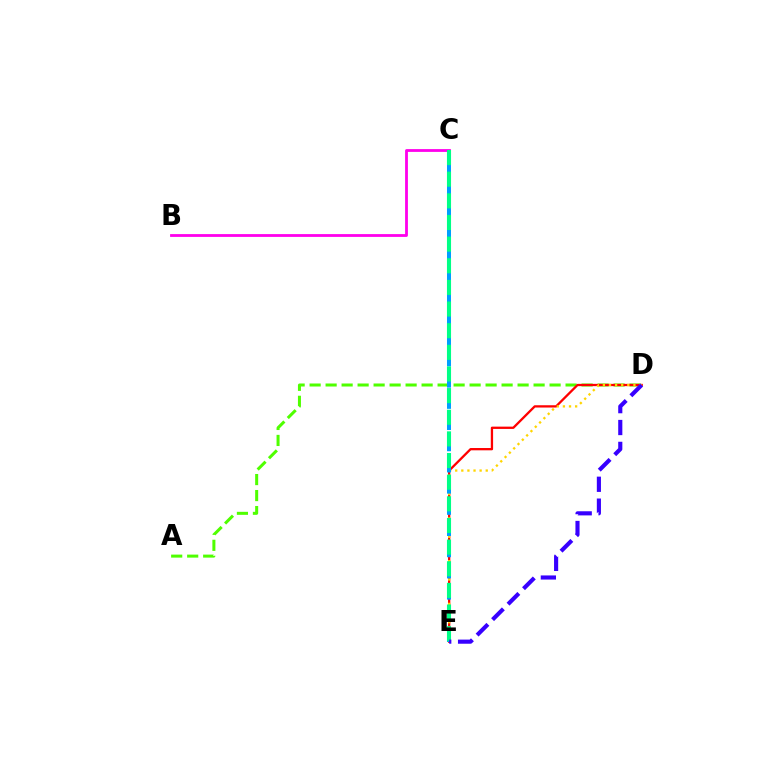{('A', 'D'): [{'color': '#4fff00', 'line_style': 'dashed', 'thickness': 2.17}], ('D', 'E'): [{'color': '#ff0000', 'line_style': 'solid', 'thickness': 1.65}, {'color': '#ffd500', 'line_style': 'dotted', 'thickness': 1.66}, {'color': '#3700ff', 'line_style': 'dashed', 'thickness': 2.97}], ('B', 'C'): [{'color': '#ff00ed', 'line_style': 'solid', 'thickness': 2.02}], ('C', 'E'): [{'color': '#009eff', 'line_style': 'dashed', 'thickness': 2.88}, {'color': '#00ff86', 'line_style': 'dashed', 'thickness': 2.94}]}